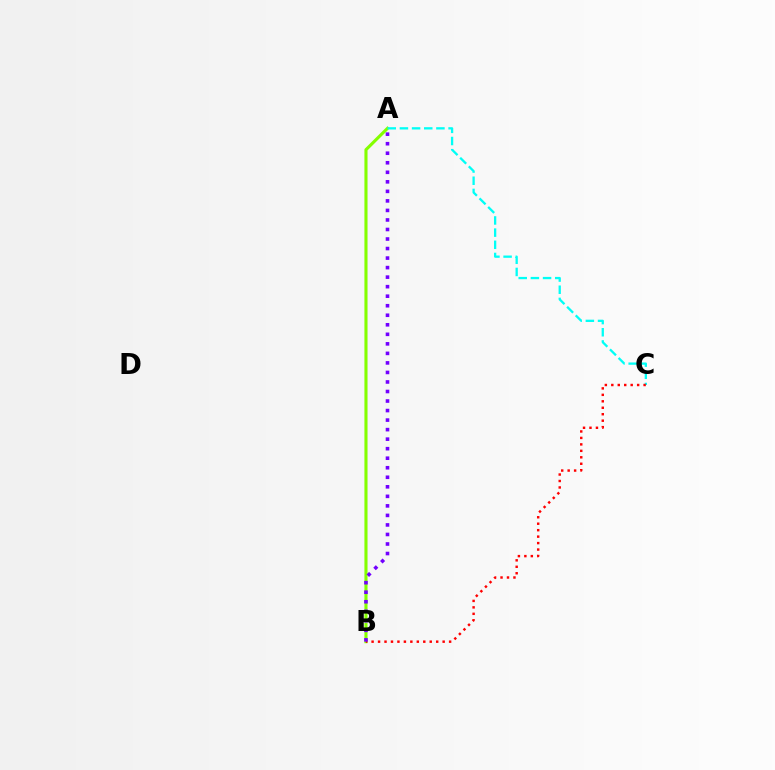{('A', 'B'): [{'color': '#84ff00', 'line_style': 'solid', 'thickness': 2.24}, {'color': '#7200ff', 'line_style': 'dotted', 'thickness': 2.59}], ('A', 'C'): [{'color': '#00fff6', 'line_style': 'dashed', 'thickness': 1.65}], ('B', 'C'): [{'color': '#ff0000', 'line_style': 'dotted', 'thickness': 1.76}]}